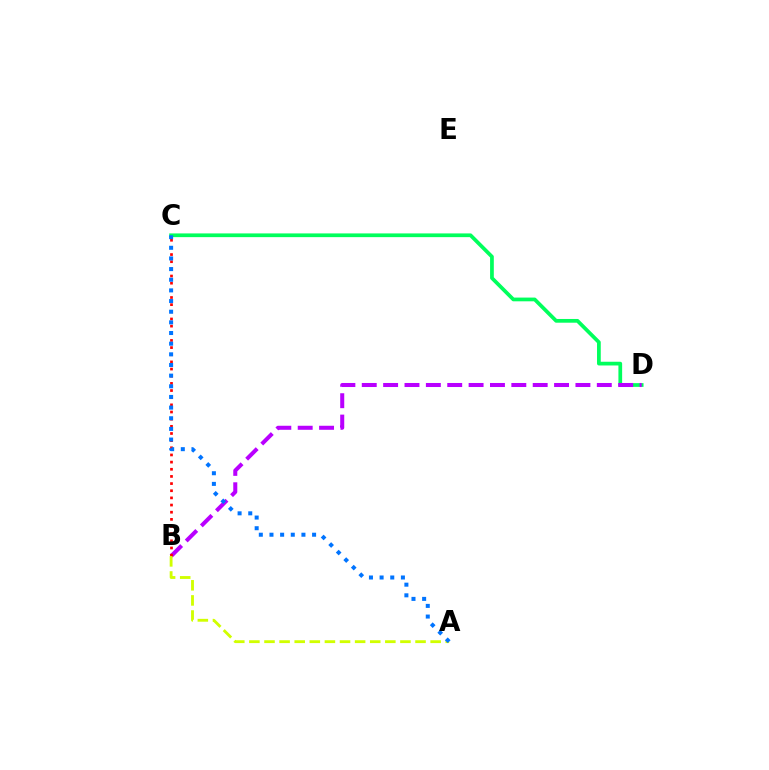{('C', 'D'): [{'color': '#00ff5c', 'line_style': 'solid', 'thickness': 2.68}], ('B', 'D'): [{'color': '#b900ff', 'line_style': 'dashed', 'thickness': 2.9}], ('B', 'C'): [{'color': '#ff0000', 'line_style': 'dotted', 'thickness': 1.94}], ('A', 'B'): [{'color': '#d1ff00', 'line_style': 'dashed', 'thickness': 2.05}], ('A', 'C'): [{'color': '#0074ff', 'line_style': 'dotted', 'thickness': 2.89}]}